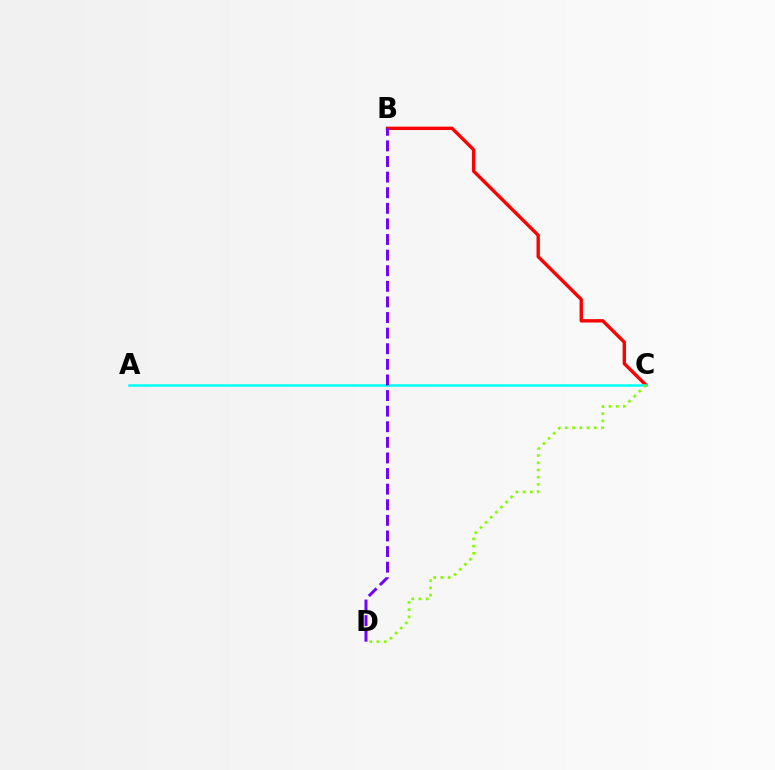{('B', 'C'): [{'color': '#ff0000', 'line_style': 'solid', 'thickness': 2.43}], ('A', 'C'): [{'color': '#00fff6', 'line_style': 'solid', 'thickness': 1.8}], ('B', 'D'): [{'color': '#7200ff', 'line_style': 'dashed', 'thickness': 2.12}], ('C', 'D'): [{'color': '#84ff00', 'line_style': 'dotted', 'thickness': 1.96}]}